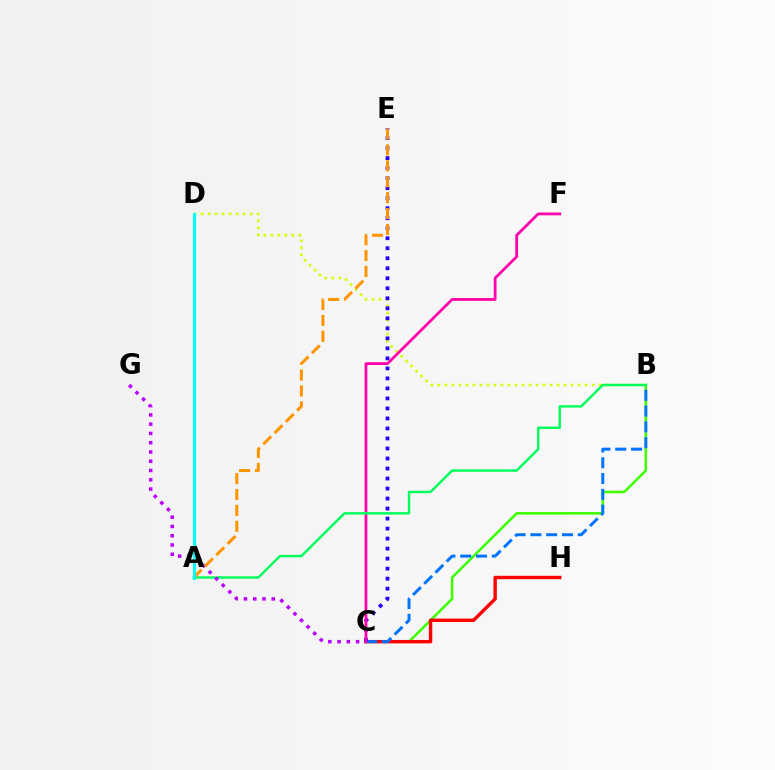{('B', 'C'): [{'color': '#3dff00', 'line_style': 'solid', 'thickness': 1.84}, {'color': '#0074ff', 'line_style': 'dashed', 'thickness': 2.14}], ('C', 'H'): [{'color': '#ff0000', 'line_style': 'solid', 'thickness': 2.46}], ('B', 'D'): [{'color': '#d1ff00', 'line_style': 'dotted', 'thickness': 1.91}], ('C', 'E'): [{'color': '#2500ff', 'line_style': 'dotted', 'thickness': 2.72}], ('C', 'F'): [{'color': '#ff00ac', 'line_style': 'solid', 'thickness': 2.0}], ('A', 'B'): [{'color': '#00ff5c', 'line_style': 'solid', 'thickness': 1.76}], ('C', 'G'): [{'color': '#b900ff', 'line_style': 'dotted', 'thickness': 2.52}], ('A', 'E'): [{'color': '#ff9400', 'line_style': 'dashed', 'thickness': 2.16}], ('A', 'D'): [{'color': '#00fff6', 'line_style': 'solid', 'thickness': 2.22}]}